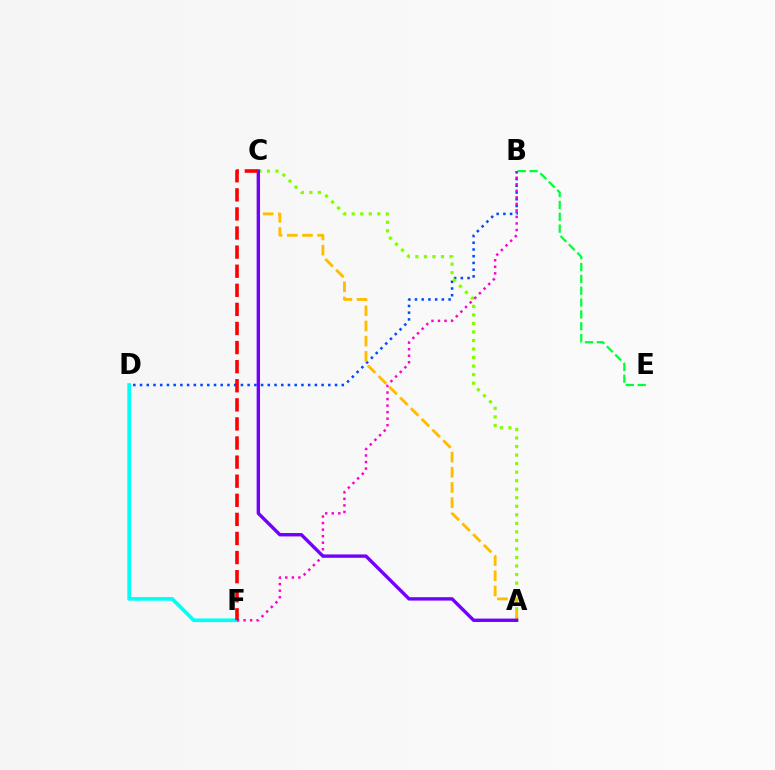{('B', 'E'): [{'color': '#00ff39', 'line_style': 'dashed', 'thickness': 1.61}], ('B', 'D'): [{'color': '#004bff', 'line_style': 'dotted', 'thickness': 1.83}], ('D', 'F'): [{'color': '#00fff6', 'line_style': 'solid', 'thickness': 2.63}], ('A', 'C'): [{'color': '#84ff00', 'line_style': 'dotted', 'thickness': 2.32}, {'color': '#ffbd00', 'line_style': 'dashed', 'thickness': 2.06}, {'color': '#7200ff', 'line_style': 'solid', 'thickness': 2.44}], ('B', 'F'): [{'color': '#ff00cf', 'line_style': 'dotted', 'thickness': 1.78}], ('C', 'F'): [{'color': '#ff0000', 'line_style': 'dashed', 'thickness': 2.59}]}